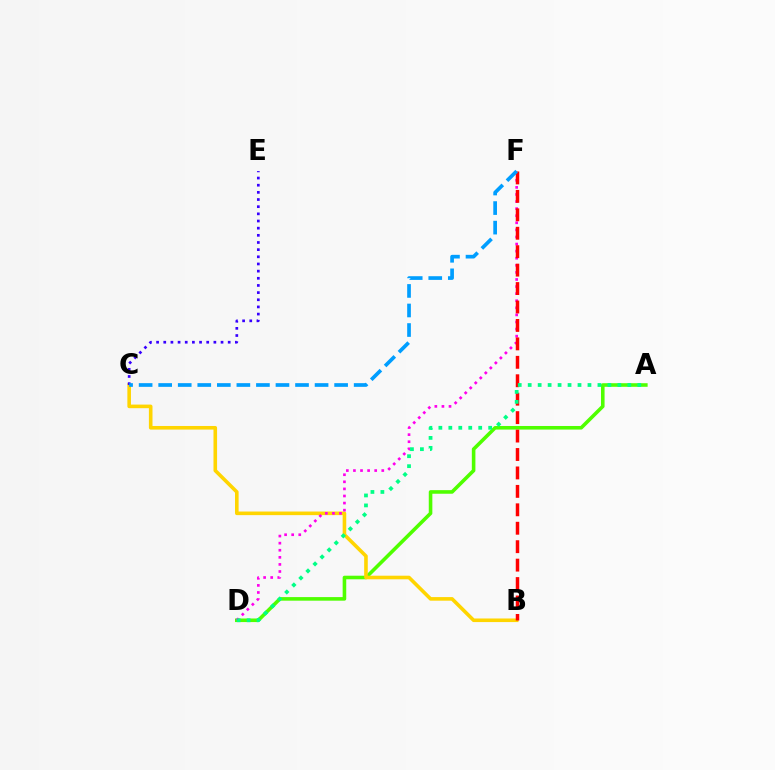{('A', 'D'): [{'color': '#4fff00', 'line_style': 'solid', 'thickness': 2.58}, {'color': '#00ff86', 'line_style': 'dotted', 'thickness': 2.71}], ('B', 'C'): [{'color': '#ffd500', 'line_style': 'solid', 'thickness': 2.59}], ('D', 'F'): [{'color': '#ff00ed', 'line_style': 'dotted', 'thickness': 1.92}], ('C', 'E'): [{'color': '#3700ff', 'line_style': 'dotted', 'thickness': 1.95}], ('B', 'F'): [{'color': '#ff0000', 'line_style': 'dashed', 'thickness': 2.5}], ('C', 'F'): [{'color': '#009eff', 'line_style': 'dashed', 'thickness': 2.66}]}